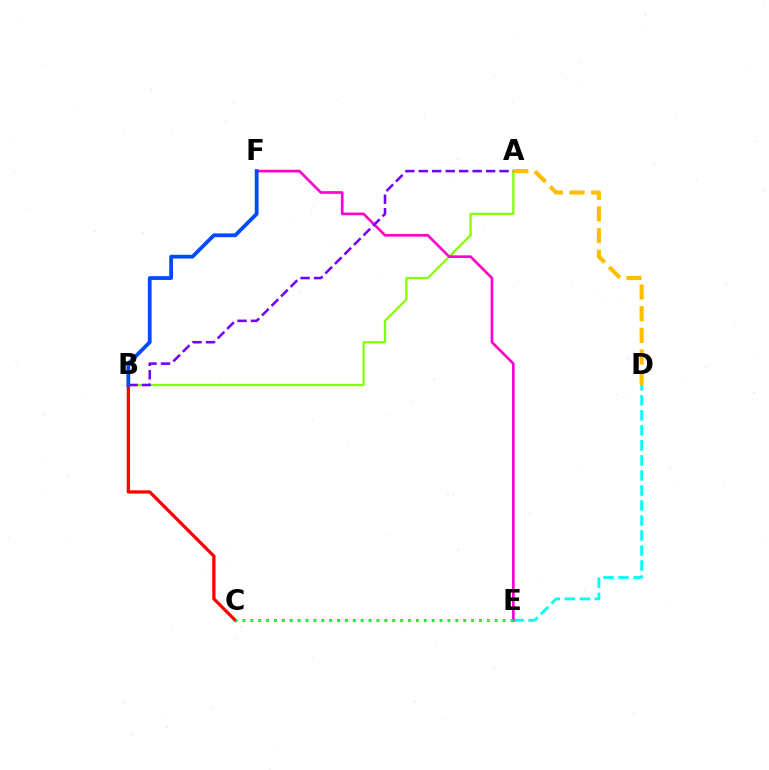{('A', 'B'): [{'color': '#84ff00', 'line_style': 'solid', 'thickness': 1.62}, {'color': '#7200ff', 'line_style': 'dashed', 'thickness': 1.83}], ('D', 'E'): [{'color': '#00fff6', 'line_style': 'dashed', 'thickness': 2.04}], ('B', 'C'): [{'color': '#ff0000', 'line_style': 'solid', 'thickness': 2.34}], ('E', 'F'): [{'color': '#ff00cf', 'line_style': 'solid', 'thickness': 1.92}], ('A', 'D'): [{'color': '#ffbd00', 'line_style': 'dashed', 'thickness': 2.94}], ('C', 'E'): [{'color': '#00ff39', 'line_style': 'dotted', 'thickness': 2.14}], ('B', 'F'): [{'color': '#004bff', 'line_style': 'solid', 'thickness': 2.72}]}